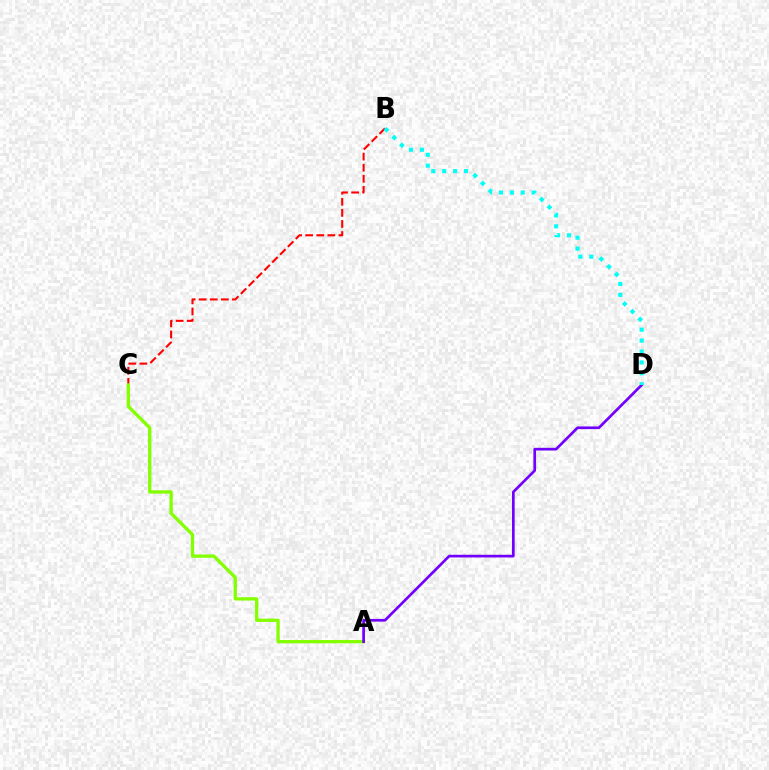{('B', 'C'): [{'color': '#ff0000', 'line_style': 'dashed', 'thickness': 1.51}], ('A', 'C'): [{'color': '#84ff00', 'line_style': 'solid', 'thickness': 2.37}], ('A', 'D'): [{'color': '#7200ff', 'line_style': 'solid', 'thickness': 1.93}], ('B', 'D'): [{'color': '#00fff6', 'line_style': 'dotted', 'thickness': 2.97}]}